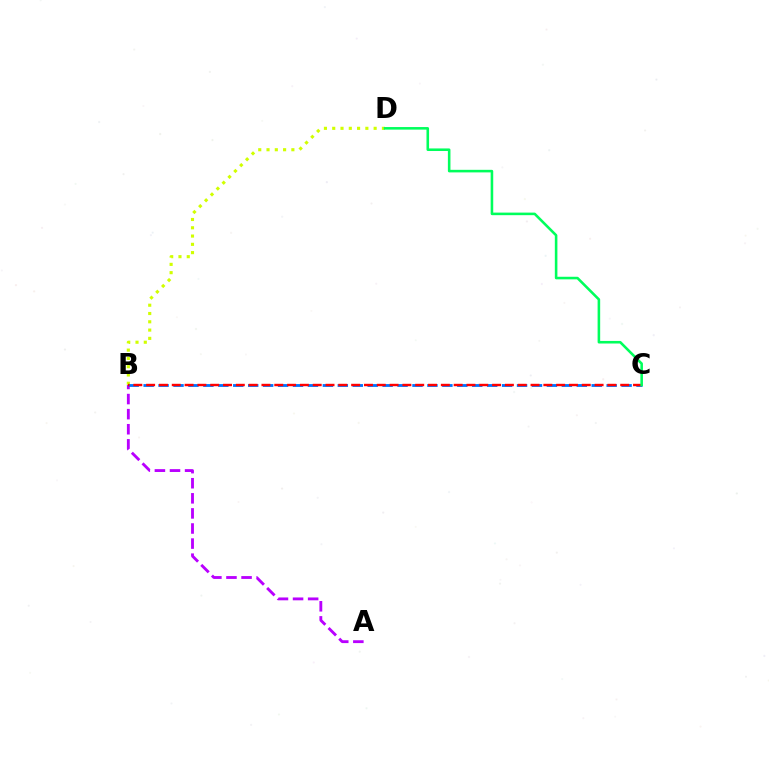{('A', 'B'): [{'color': '#b900ff', 'line_style': 'dashed', 'thickness': 2.05}], ('B', 'D'): [{'color': '#d1ff00', 'line_style': 'dotted', 'thickness': 2.25}], ('B', 'C'): [{'color': '#0074ff', 'line_style': 'dashed', 'thickness': 2.03}, {'color': '#ff0000', 'line_style': 'dashed', 'thickness': 1.74}], ('C', 'D'): [{'color': '#00ff5c', 'line_style': 'solid', 'thickness': 1.85}]}